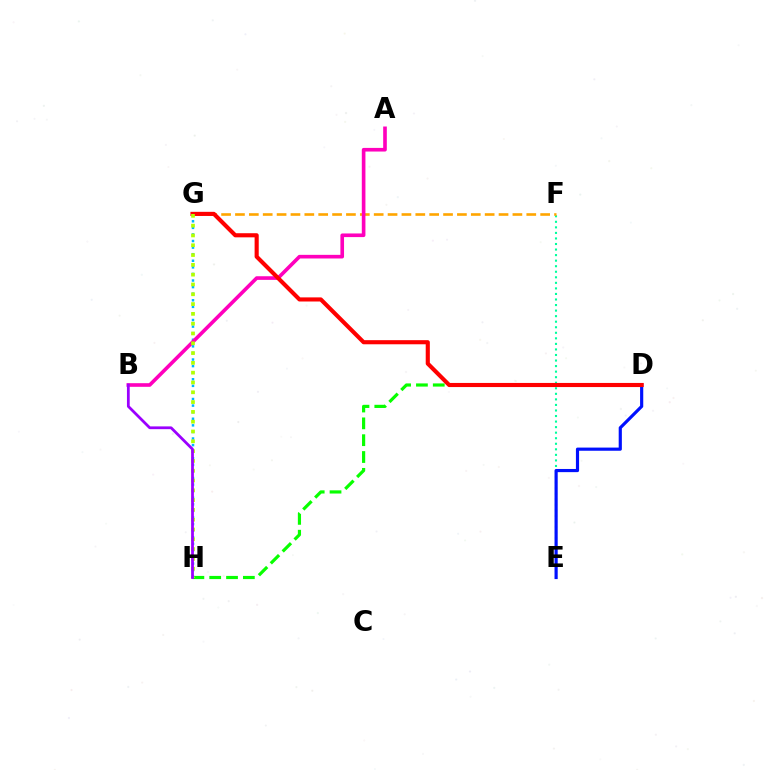{('E', 'F'): [{'color': '#00ff9d', 'line_style': 'dotted', 'thickness': 1.51}], ('F', 'G'): [{'color': '#ffa500', 'line_style': 'dashed', 'thickness': 1.88}], ('D', 'H'): [{'color': '#08ff00', 'line_style': 'dashed', 'thickness': 2.29}], ('G', 'H'): [{'color': '#00b5ff', 'line_style': 'dotted', 'thickness': 1.79}, {'color': '#b3ff00', 'line_style': 'dotted', 'thickness': 2.66}], ('D', 'E'): [{'color': '#0010ff', 'line_style': 'solid', 'thickness': 2.28}], ('A', 'B'): [{'color': '#ff00bd', 'line_style': 'solid', 'thickness': 2.62}], ('D', 'G'): [{'color': '#ff0000', 'line_style': 'solid', 'thickness': 2.97}], ('B', 'H'): [{'color': '#9b00ff', 'line_style': 'solid', 'thickness': 1.99}]}